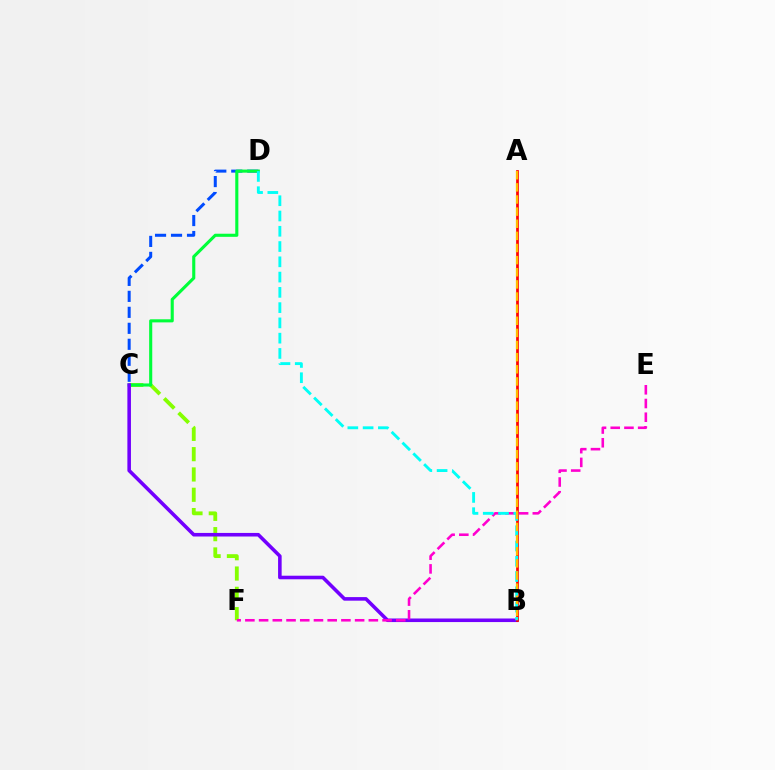{('C', 'F'): [{'color': '#84ff00', 'line_style': 'dashed', 'thickness': 2.76}], ('C', 'D'): [{'color': '#004bff', 'line_style': 'dashed', 'thickness': 2.17}, {'color': '#00ff39', 'line_style': 'solid', 'thickness': 2.23}], ('B', 'C'): [{'color': '#7200ff', 'line_style': 'solid', 'thickness': 2.57}], ('A', 'B'): [{'color': '#ff0000', 'line_style': 'solid', 'thickness': 1.96}, {'color': '#ffbd00', 'line_style': 'dashed', 'thickness': 1.65}], ('E', 'F'): [{'color': '#ff00cf', 'line_style': 'dashed', 'thickness': 1.86}], ('B', 'D'): [{'color': '#00fff6', 'line_style': 'dashed', 'thickness': 2.07}]}